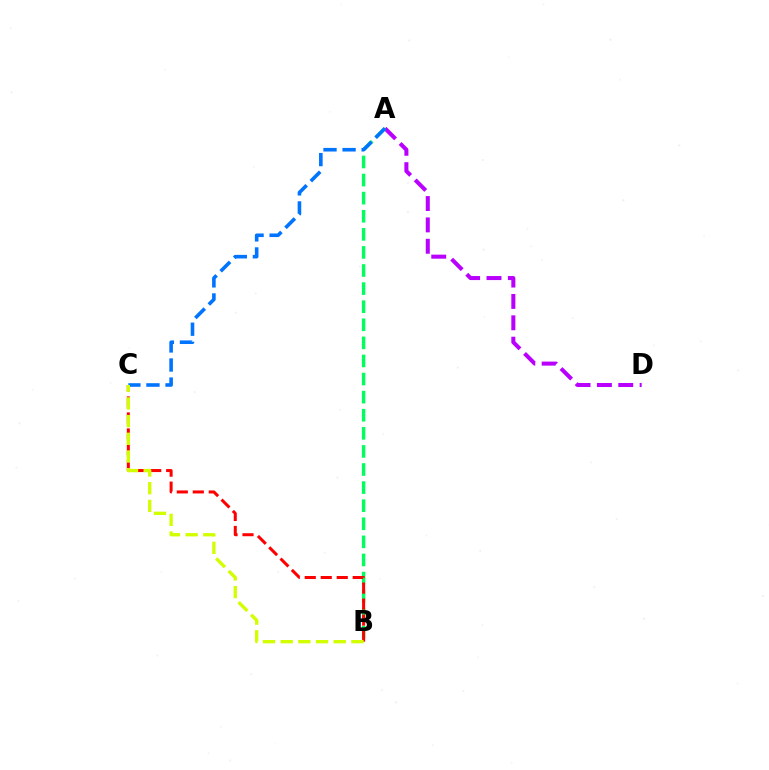{('A', 'D'): [{'color': '#b900ff', 'line_style': 'dashed', 'thickness': 2.9}], ('A', 'B'): [{'color': '#00ff5c', 'line_style': 'dashed', 'thickness': 2.46}], ('B', 'C'): [{'color': '#ff0000', 'line_style': 'dashed', 'thickness': 2.17}, {'color': '#d1ff00', 'line_style': 'dashed', 'thickness': 2.4}], ('A', 'C'): [{'color': '#0074ff', 'line_style': 'dashed', 'thickness': 2.59}]}